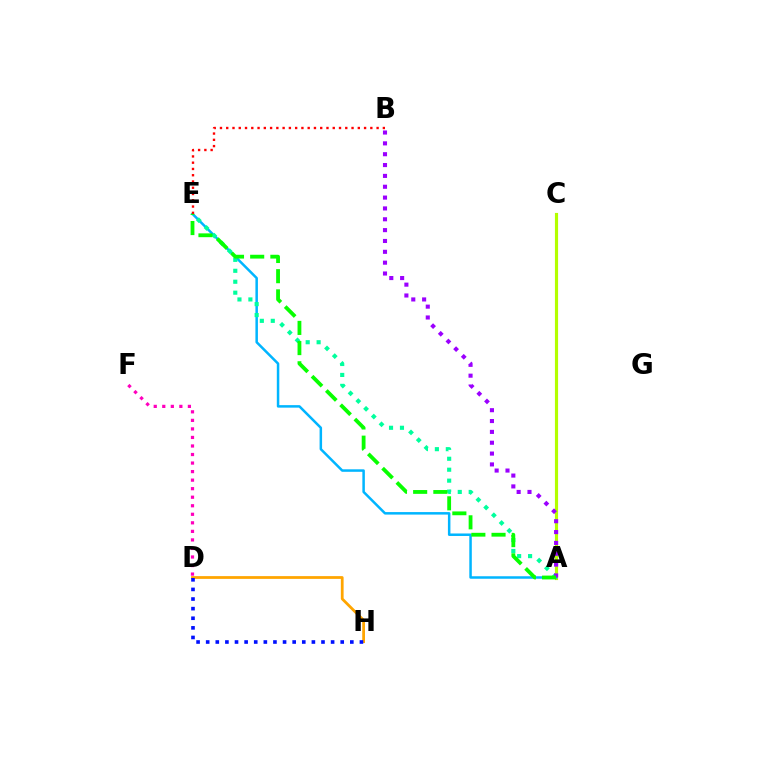{('A', 'C'): [{'color': '#b3ff00', 'line_style': 'solid', 'thickness': 2.27}], ('A', 'E'): [{'color': '#00b5ff', 'line_style': 'solid', 'thickness': 1.8}, {'color': '#00ff9d', 'line_style': 'dotted', 'thickness': 2.97}, {'color': '#08ff00', 'line_style': 'dashed', 'thickness': 2.74}], ('D', 'H'): [{'color': '#ffa500', 'line_style': 'solid', 'thickness': 1.99}, {'color': '#0010ff', 'line_style': 'dotted', 'thickness': 2.61}], ('D', 'F'): [{'color': '#ff00bd', 'line_style': 'dotted', 'thickness': 2.32}], ('A', 'B'): [{'color': '#9b00ff', 'line_style': 'dotted', 'thickness': 2.95}], ('B', 'E'): [{'color': '#ff0000', 'line_style': 'dotted', 'thickness': 1.7}]}